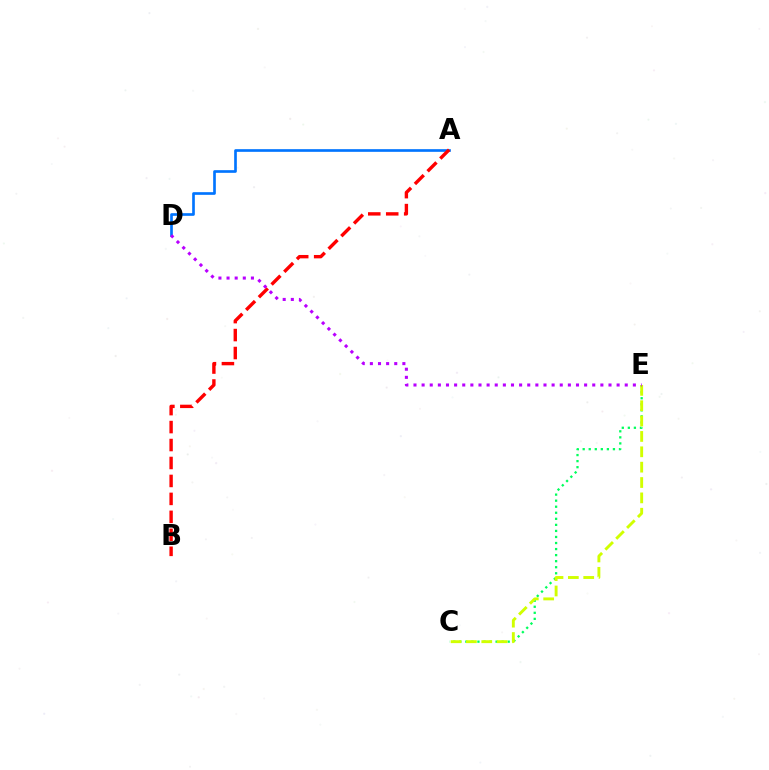{('A', 'D'): [{'color': '#0074ff', 'line_style': 'solid', 'thickness': 1.92}], ('A', 'B'): [{'color': '#ff0000', 'line_style': 'dashed', 'thickness': 2.44}], ('C', 'E'): [{'color': '#00ff5c', 'line_style': 'dotted', 'thickness': 1.64}, {'color': '#d1ff00', 'line_style': 'dashed', 'thickness': 2.09}], ('D', 'E'): [{'color': '#b900ff', 'line_style': 'dotted', 'thickness': 2.21}]}